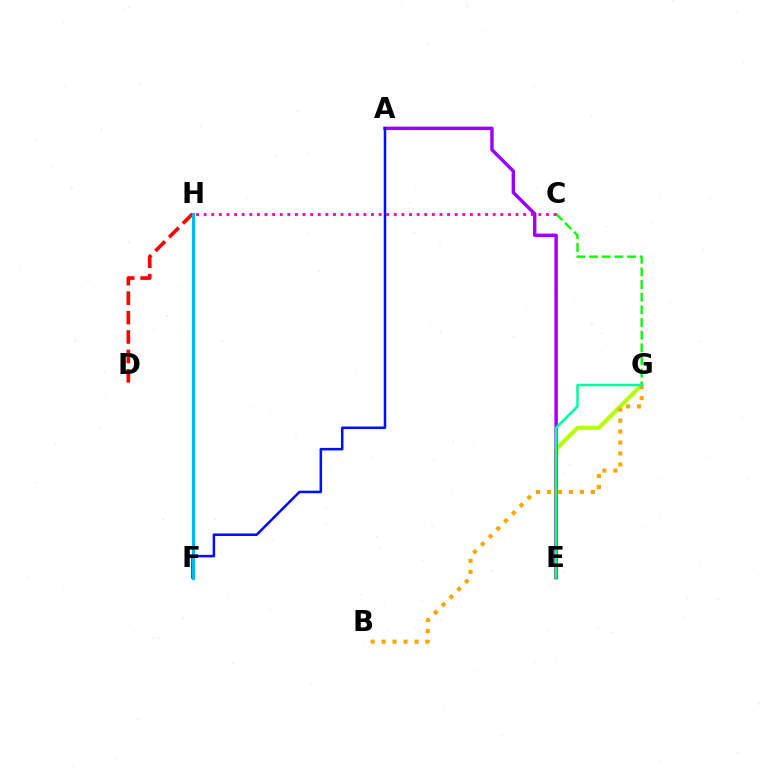{('E', 'G'): [{'color': '#b3ff00', 'line_style': 'solid', 'thickness': 2.95}, {'color': '#00ff9d', 'line_style': 'solid', 'thickness': 1.83}], ('A', 'E'): [{'color': '#9b00ff', 'line_style': 'solid', 'thickness': 2.47}], ('C', 'G'): [{'color': '#08ff00', 'line_style': 'dashed', 'thickness': 1.72}], ('A', 'F'): [{'color': '#0010ff', 'line_style': 'solid', 'thickness': 1.83}], ('D', 'H'): [{'color': '#ff0000', 'line_style': 'dashed', 'thickness': 2.64}], ('C', 'H'): [{'color': '#ff00bd', 'line_style': 'dotted', 'thickness': 2.07}], ('F', 'H'): [{'color': '#00b5ff', 'line_style': 'solid', 'thickness': 2.27}], ('B', 'G'): [{'color': '#ffa500', 'line_style': 'dotted', 'thickness': 2.98}]}